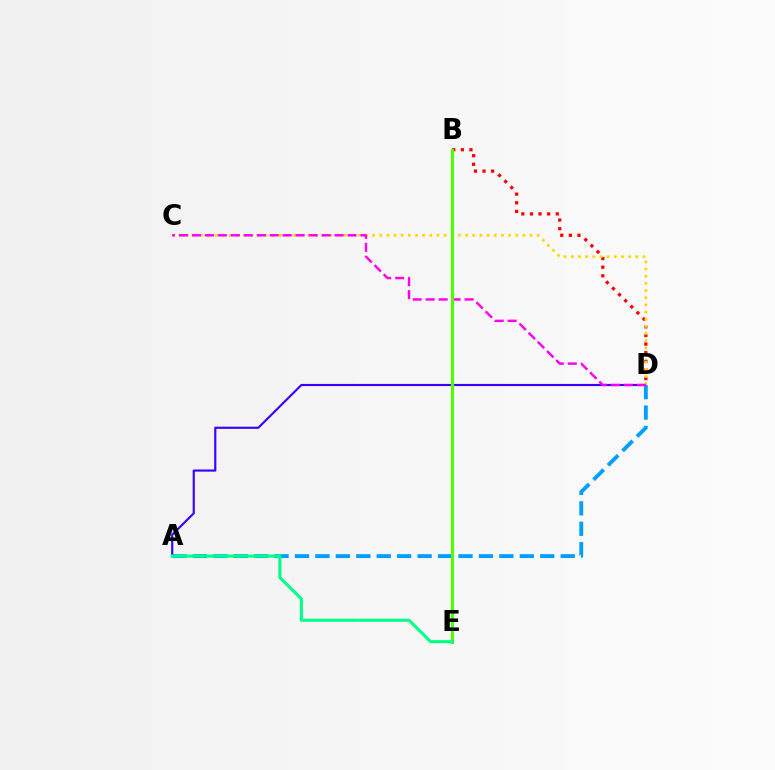{('B', 'D'): [{'color': '#ff0000', 'line_style': 'dotted', 'thickness': 2.34}], ('A', 'D'): [{'color': '#3700ff', 'line_style': 'solid', 'thickness': 1.54}, {'color': '#009eff', 'line_style': 'dashed', 'thickness': 2.78}], ('C', 'D'): [{'color': '#ffd500', 'line_style': 'dotted', 'thickness': 1.95}, {'color': '#ff00ed', 'line_style': 'dashed', 'thickness': 1.76}], ('B', 'E'): [{'color': '#4fff00', 'line_style': 'solid', 'thickness': 2.23}], ('A', 'E'): [{'color': '#00ff86', 'line_style': 'solid', 'thickness': 2.2}]}